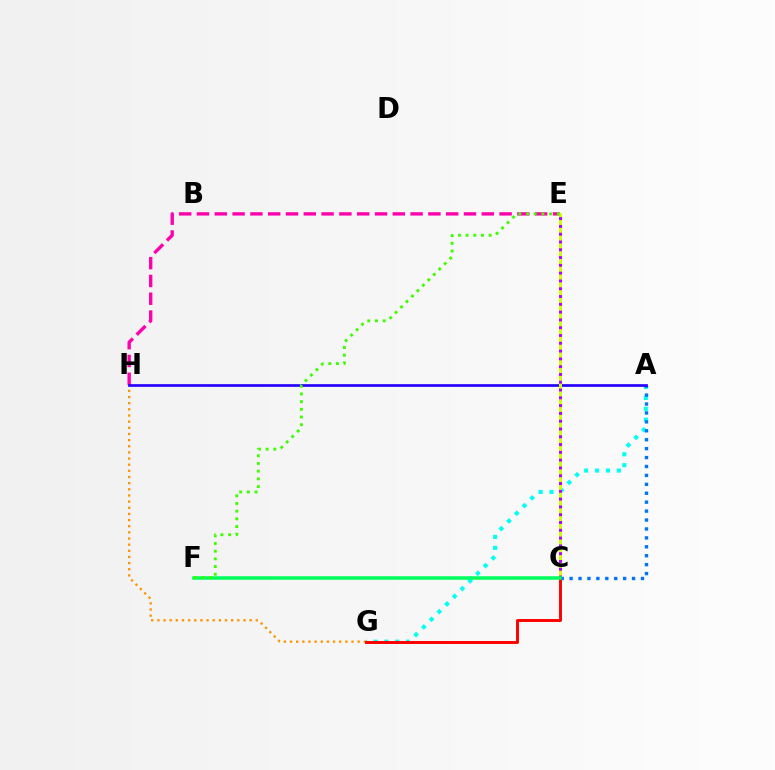{('G', 'H'): [{'color': '#ff9400', 'line_style': 'dotted', 'thickness': 1.67}], ('A', 'G'): [{'color': '#00fff6', 'line_style': 'dotted', 'thickness': 2.96}], ('A', 'C'): [{'color': '#0074ff', 'line_style': 'dotted', 'thickness': 2.42}], ('E', 'H'): [{'color': '#ff00ac', 'line_style': 'dashed', 'thickness': 2.42}], ('A', 'H'): [{'color': '#2500ff', 'line_style': 'solid', 'thickness': 1.93}], ('C', 'E'): [{'color': '#d1ff00', 'line_style': 'solid', 'thickness': 2.14}, {'color': '#b900ff', 'line_style': 'dotted', 'thickness': 2.12}], ('C', 'G'): [{'color': '#ff0000', 'line_style': 'solid', 'thickness': 2.11}], ('C', 'F'): [{'color': '#00ff5c', 'line_style': 'solid', 'thickness': 2.55}], ('E', 'F'): [{'color': '#3dff00', 'line_style': 'dotted', 'thickness': 2.09}]}